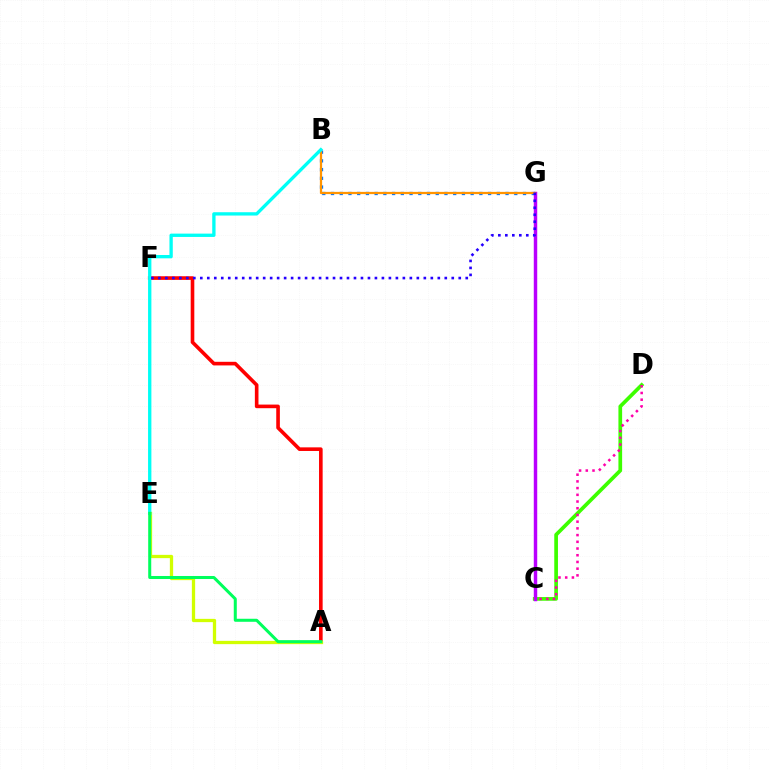{('C', 'D'): [{'color': '#3dff00', 'line_style': 'solid', 'thickness': 2.67}, {'color': '#ff00ac', 'line_style': 'dotted', 'thickness': 1.82}], ('B', 'G'): [{'color': '#0074ff', 'line_style': 'dotted', 'thickness': 2.37}, {'color': '#ff9400', 'line_style': 'solid', 'thickness': 1.62}], ('A', 'F'): [{'color': '#ff0000', 'line_style': 'solid', 'thickness': 2.61}], ('C', 'G'): [{'color': '#b900ff', 'line_style': 'solid', 'thickness': 2.49}], ('A', 'E'): [{'color': '#d1ff00', 'line_style': 'solid', 'thickness': 2.37}, {'color': '#00ff5c', 'line_style': 'solid', 'thickness': 2.18}], ('B', 'E'): [{'color': '#00fff6', 'line_style': 'solid', 'thickness': 2.39}], ('F', 'G'): [{'color': '#2500ff', 'line_style': 'dotted', 'thickness': 1.9}]}